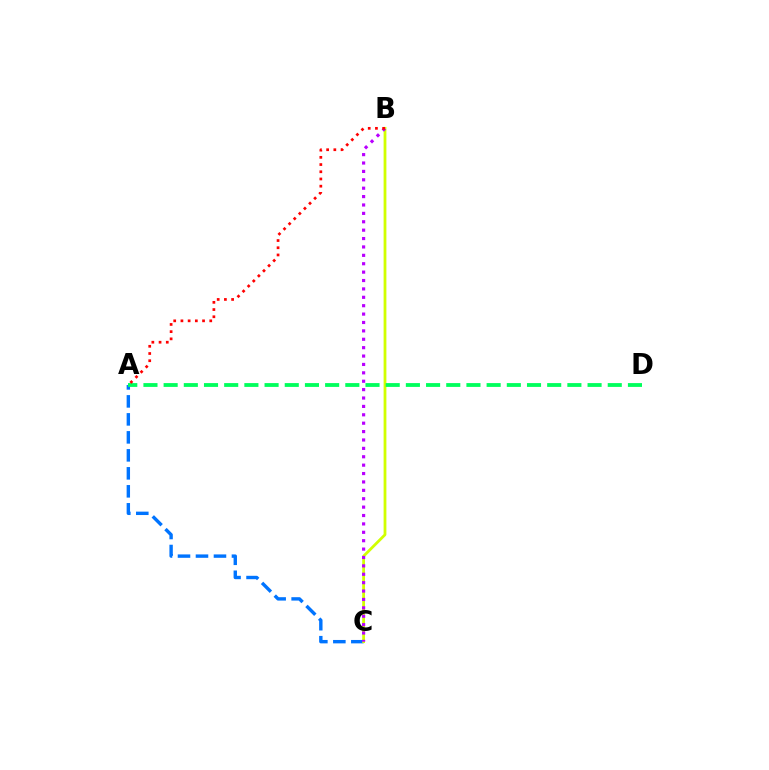{('A', 'C'): [{'color': '#0074ff', 'line_style': 'dashed', 'thickness': 2.44}], ('B', 'C'): [{'color': '#d1ff00', 'line_style': 'solid', 'thickness': 2.01}, {'color': '#b900ff', 'line_style': 'dotted', 'thickness': 2.28}], ('A', 'D'): [{'color': '#00ff5c', 'line_style': 'dashed', 'thickness': 2.74}], ('A', 'B'): [{'color': '#ff0000', 'line_style': 'dotted', 'thickness': 1.96}]}